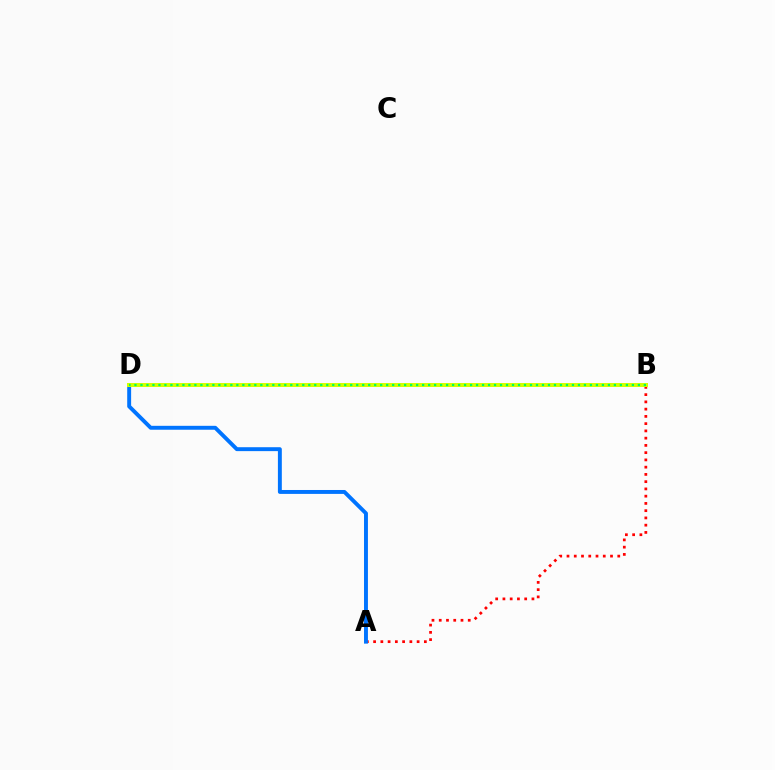{('A', 'B'): [{'color': '#ff0000', 'line_style': 'dotted', 'thickness': 1.97}], ('A', 'D'): [{'color': '#0074ff', 'line_style': 'solid', 'thickness': 2.82}], ('B', 'D'): [{'color': '#b900ff', 'line_style': 'solid', 'thickness': 2.74}, {'color': '#d1ff00', 'line_style': 'solid', 'thickness': 2.87}, {'color': '#00ff5c', 'line_style': 'dotted', 'thickness': 1.63}]}